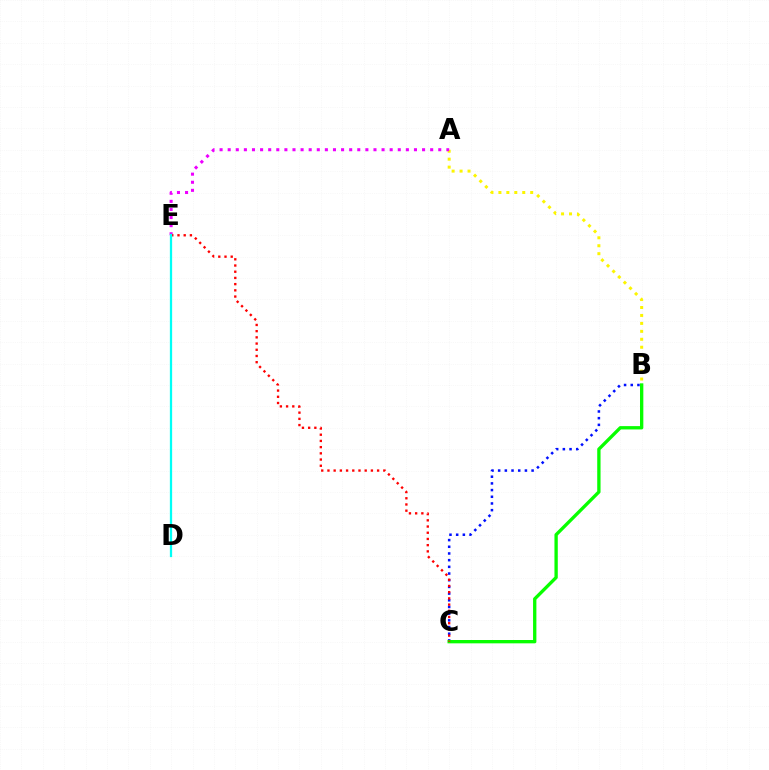{('A', 'B'): [{'color': '#fcf500', 'line_style': 'dotted', 'thickness': 2.16}], ('B', 'C'): [{'color': '#0010ff', 'line_style': 'dotted', 'thickness': 1.82}, {'color': '#08ff00', 'line_style': 'solid', 'thickness': 2.4}], ('A', 'E'): [{'color': '#ee00ff', 'line_style': 'dotted', 'thickness': 2.2}], ('C', 'E'): [{'color': '#ff0000', 'line_style': 'dotted', 'thickness': 1.69}], ('D', 'E'): [{'color': '#00fff6', 'line_style': 'solid', 'thickness': 1.63}]}